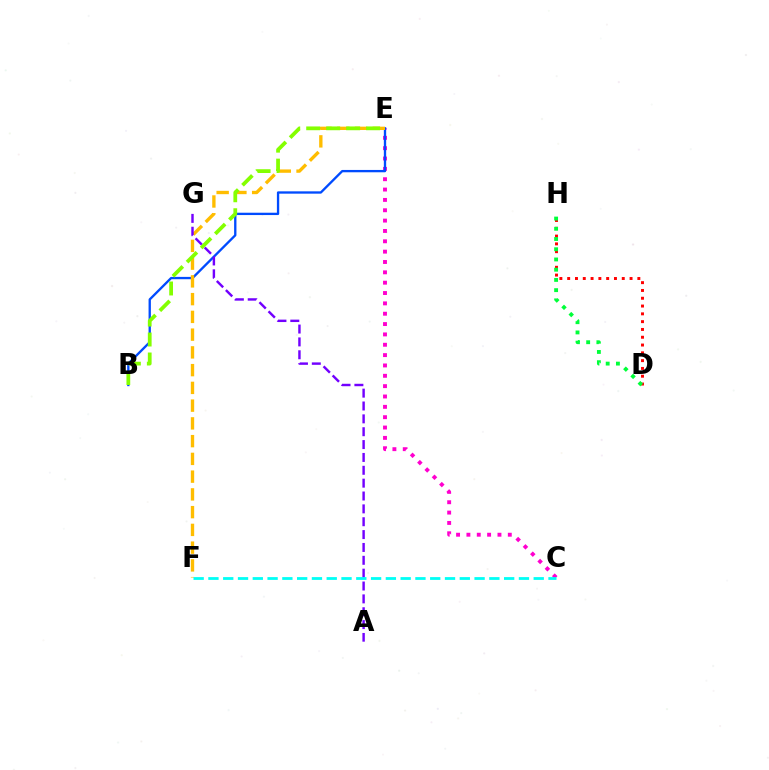{('D', 'H'): [{'color': '#ff0000', 'line_style': 'dotted', 'thickness': 2.12}, {'color': '#00ff39', 'line_style': 'dotted', 'thickness': 2.78}], ('C', 'E'): [{'color': '#ff00cf', 'line_style': 'dotted', 'thickness': 2.81}], ('B', 'E'): [{'color': '#004bff', 'line_style': 'solid', 'thickness': 1.68}, {'color': '#84ff00', 'line_style': 'dashed', 'thickness': 2.71}], ('E', 'F'): [{'color': '#ffbd00', 'line_style': 'dashed', 'thickness': 2.41}], ('A', 'G'): [{'color': '#7200ff', 'line_style': 'dashed', 'thickness': 1.75}], ('C', 'F'): [{'color': '#00fff6', 'line_style': 'dashed', 'thickness': 2.01}]}